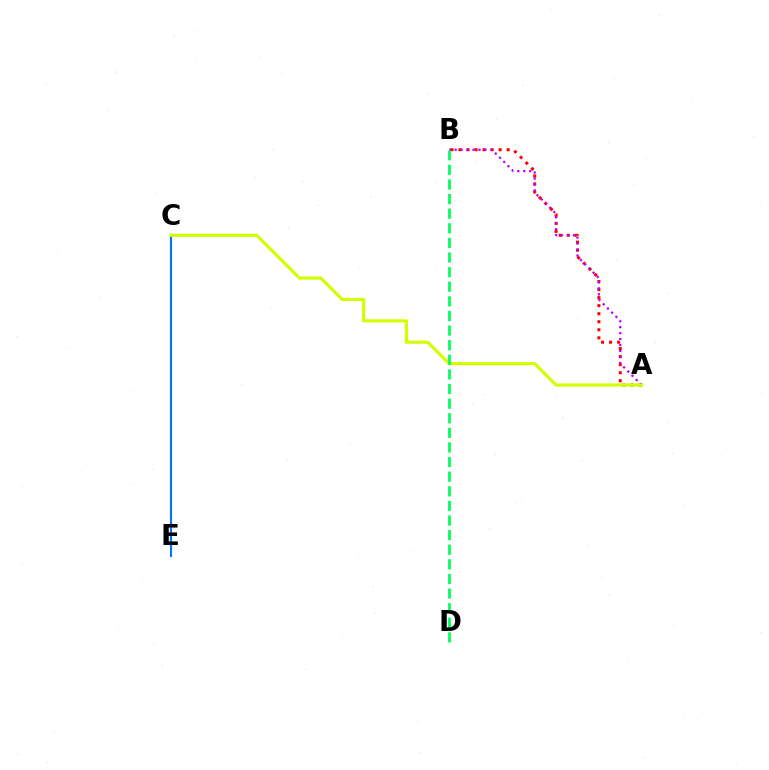{('A', 'B'): [{'color': '#ff0000', 'line_style': 'dotted', 'thickness': 2.18}, {'color': '#b900ff', 'line_style': 'dotted', 'thickness': 1.62}], ('C', 'E'): [{'color': '#0074ff', 'line_style': 'solid', 'thickness': 1.54}], ('A', 'C'): [{'color': '#d1ff00', 'line_style': 'solid', 'thickness': 2.28}], ('B', 'D'): [{'color': '#00ff5c', 'line_style': 'dashed', 'thickness': 1.98}]}